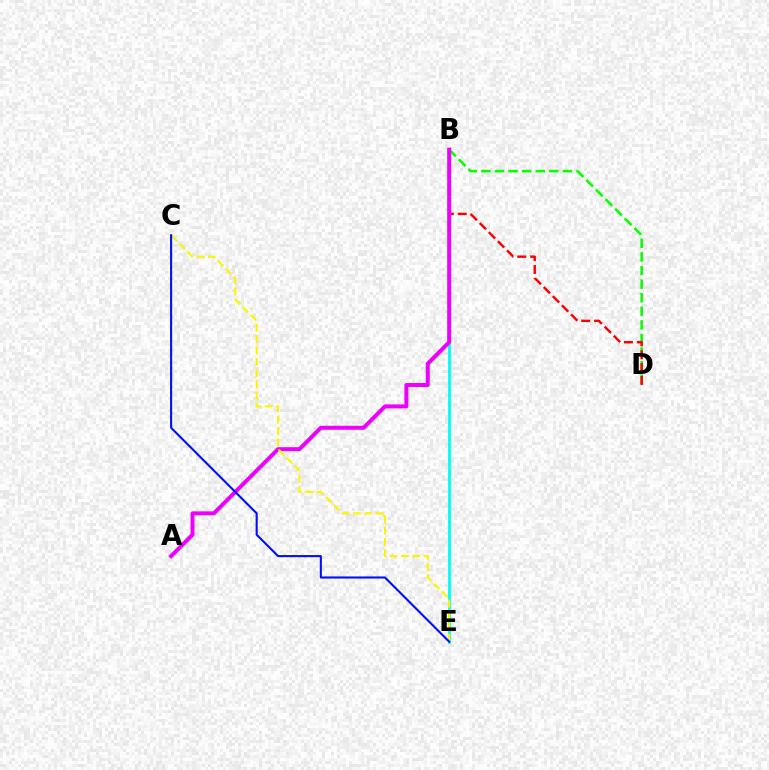{('B', 'E'): [{'color': '#00fff6', 'line_style': 'solid', 'thickness': 2.04}], ('B', 'D'): [{'color': '#08ff00', 'line_style': 'dashed', 'thickness': 1.85}, {'color': '#ff0000', 'line_style': 'dashed', 'thickness': 1.75}], ('A', 'B'): [{'color': '#ee00ff', 'line_style': 'solid', 'thickness': 2.86}], ('C', 'E'): [{'color': '#fcf500', 'line_style': 'dashed', 'thickness': 1.54}, {'color': '#0010ff', 'line_style': 'solid', 'thickness': 1.52}]}